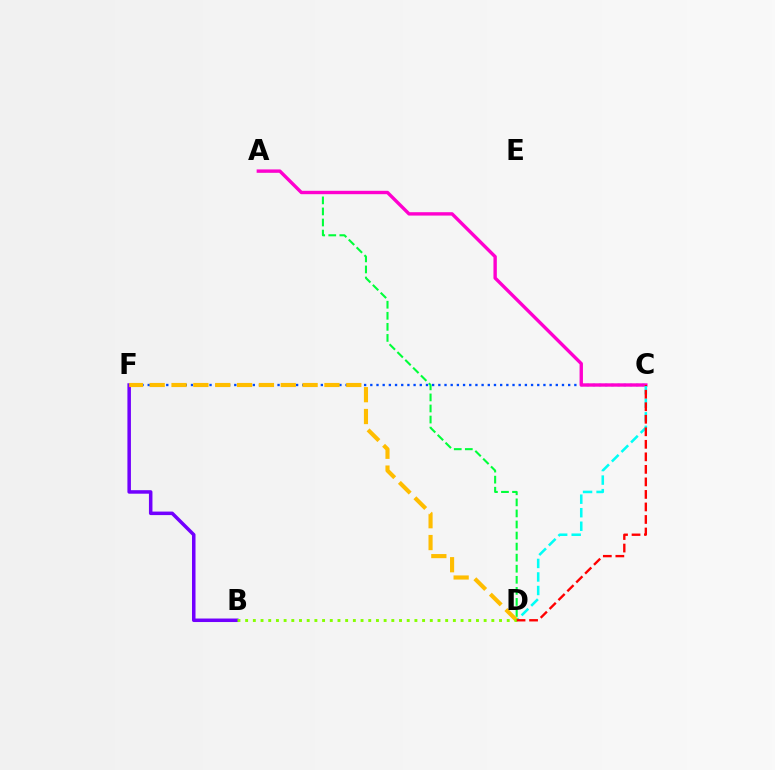{('B', 'F'): [{'color': '#7200ff', 'line_style': 'solid', 'thickness': 2.53}], ('C', 'F'): [{'color': '#004bff', 'line_style': 'dotted', 'thickness': 1.68}], ('A', 'D'): [{'color': '#00ff39', 'line_style': 'dashed', 'thickness': 1.5}], ('A', 'C'): [{'color': '#ff00cf', 'line_style': 'solid', 'thickness': 2.43}], ('C', 'D'): [{'color': '#00fff6', 'line_style': 'dashed', 'thickness': 1.84}, {'color': '#ff0000', 'line_style': 'dashed', 'thickness': 1.7}], ('D', 'F'): [{'color': '#ffbd00', 'line_style': 'dashed', 'thickness': 2.97}], ('B', 'D'): [{'color': '#84ff00', 'line_style': 'dotted', 'thickness': 2.09}]}